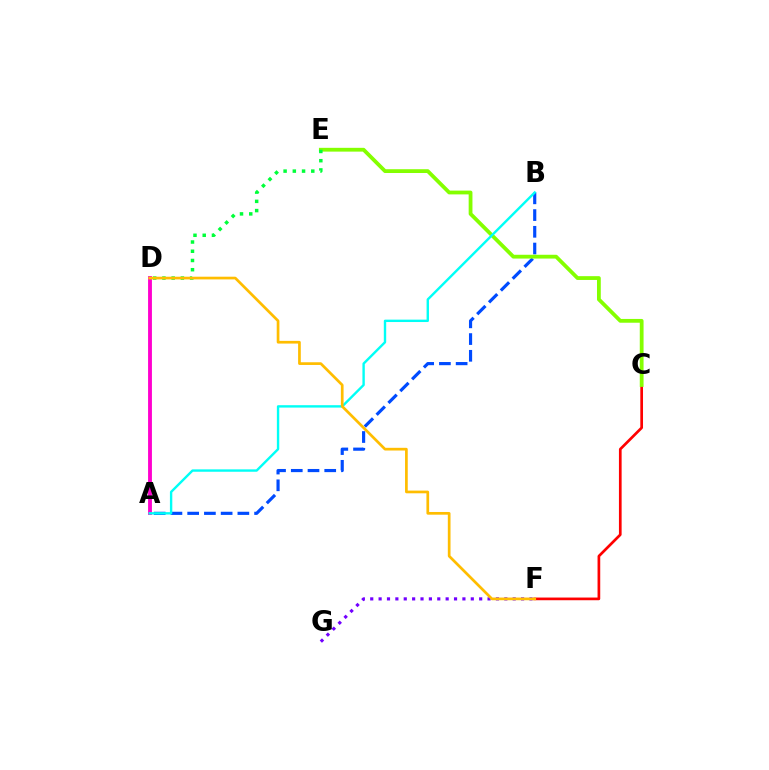{('C', 'F'): [{'color': '#ff0000', 'line_style': 'solid', 'thickness': 1.94}], ('A', 'B'): [{'color': '#004bff', 'line_style': 'dashed', 'thickness': 2.27}, {'color': '#00fff6', 'line_style': 'solid', 'thickness': 1.72}], ('F', 'G'): [{'color': '#7200ff', 'line_style': 'dotted', 'thickness': 2.28}], ('A', 'D'): [{'color': '#ff00cf', 'line_style': 'solid', 'thickness': 2.77}], ('C', 'E'): [{'color': '#84ff00', 'line_style': 'solid', 'thickness': 2.73}], ('D', 'E'): [{'color': '#00ff39', 'line_style': 'dotted', 'thickness': 2.51}], ('D', 'F'): [{'color': '#ffbd00', 'line_style': 'solid', 'thickness': 1.95}]}